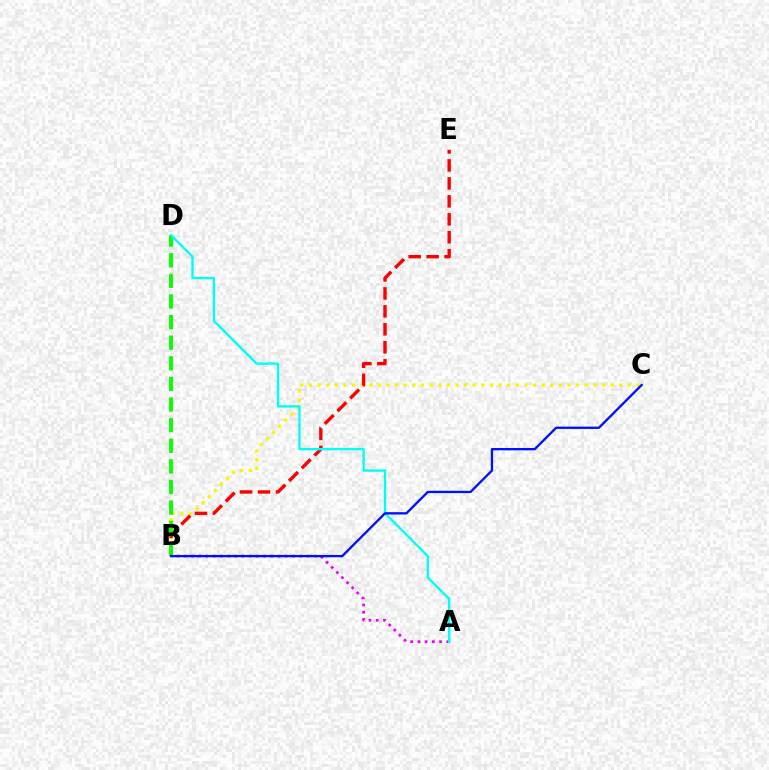{('B', 'C'): [{'color': '#fcf500', 'line_style': 'dotted', 'thickness': 2.34}, {'color': '#0010ff', 'line_style': 'solid', 'thickness': 1.66}], ('B', 'E'): [{'color': '#ff0000', 'line_style': 'dashed', 'thickness': 2.44}], ('B', 'D'): [{'color': '#08ff00', 'line_style': 'dashed', 'thickness': 2.8}], ('A', 'B'): [{'color': '#ee00ff', 'line_style': 'dotted', 'thickness': 1.96}], ('A', 'D'): [{'color': '#00fff6', 'line_style': 'solid', 'thickness': 1.71}]}